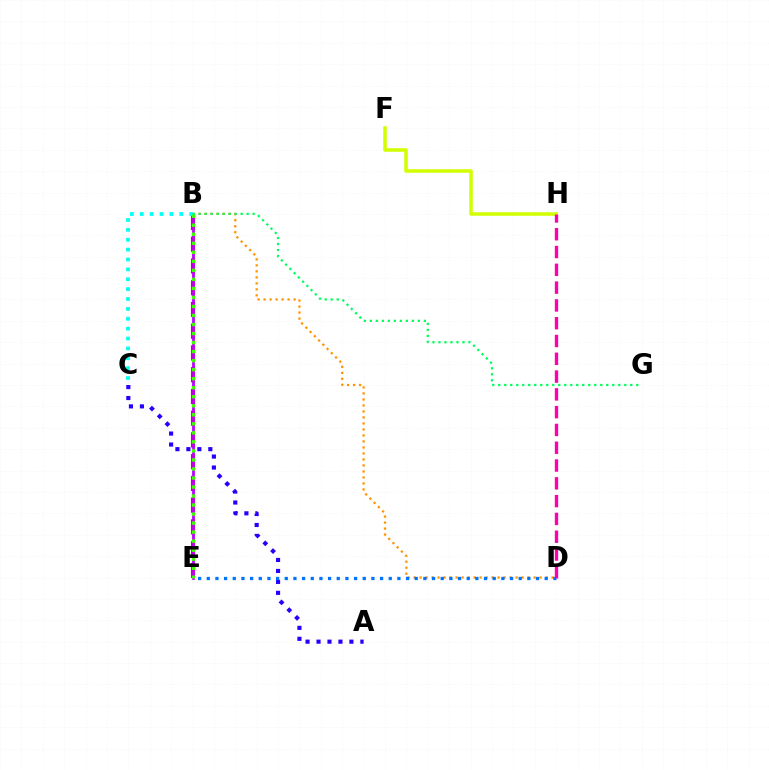{('A', 'C'): [{'color': '#2500ff', 'line_style': 'dotted', 'thickness': 2.98}], ('B', 'E'): [{'color': '#ff0000', 'line_style': 'dashed', 'thickness': 2.95}, {'color': '#b900ff', 'line_style': 'solid', 'thickness': 2.01}, {'color': '#3dff00', 'line_style': 'dotted', 'thickness': 2.45}], ('B', 'D'): [{'color': '#ff9400', 'line_style': 'dotted', 'thickness': 1.63}], ('F', 'H'): [{'color': '#d1ff00', 'line_style': 'solid', 'thickness': 2.54}], ('B', 'C'): [{'color': '#00fff6', 'line_style': 'dotted', 'thickness': 2.68}], ('D', 'E'): [{'color': '#0074ff', 'line_style': 'dotted', 'thickness': 2.35}], ('D', 'H'): [{'color': '#ff00ac', 'line_style': 'dashed', 'thickness': 2.42}], ('B', 'G'): [{'color': '#00ff5c', 'line_style': 'dotted', 'thickness': 1.63}]}